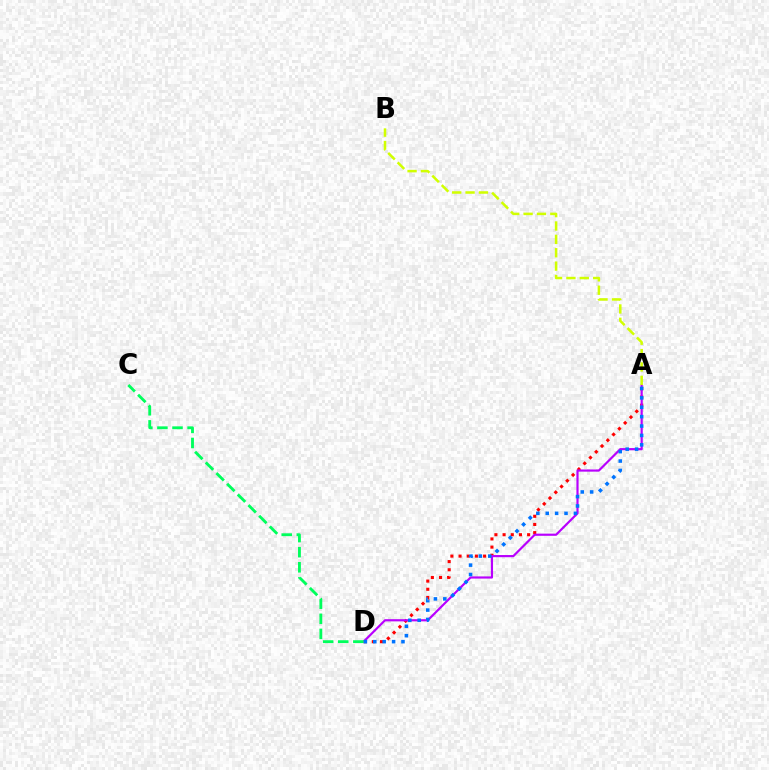{('A', 'D'): [{'color': '#ff0000', 'line_style': 'dotted', 'thickness': 2.22}, {'color': '#b900ff', 'line_style': 'solid', 'thickness': 1.57}, {'color': '#0074ff', 'line_style': 'dotted', 'thickness': 2.55}], ('A', 'B'): [{'color': '#d1ff00', 'line_style': 'dashed', 'thickness': 1.82}], ('C', 'D'): [{'color': '#00ff5c', 'line_style': 'dashed', 'thickness': 2.05}]}